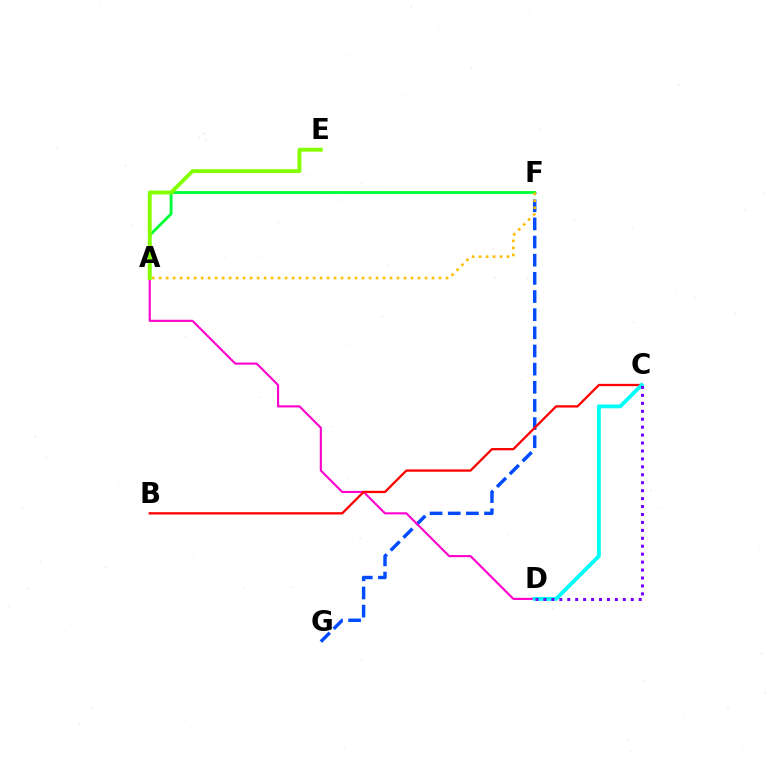{('F', 'G'): [{'color': '#004bff', 'line_style': 'dashed', 'thickness': 2.47}], ('A', 'D'): [{'color': '#ff00cf', 'line_style': 'solid', 'thickness': 1.53}], ('A', 'F'): [{'color': '#00ff39', 'line_style': 'solid', 'thickness': 2.05}, {'color': '#ffbd00', 'line_style': 'dotted', 'thickness': 1.9}], ('B', 'C'): [{'color': '#ff0000', 'line_style': 'solid', 'thickness': 1.65}], ('C', 'D'): [{'color': '#00fff6', 'line_style': 'solid', 'thickness': 2.77}, {'color': '#7200ff', 'line_style': 'dotted', 'thickness': 2.16}], ('A', 'E'): [{'color': '#84ff00', 'line_style': 'solid', 'thickness': 2.79}]}